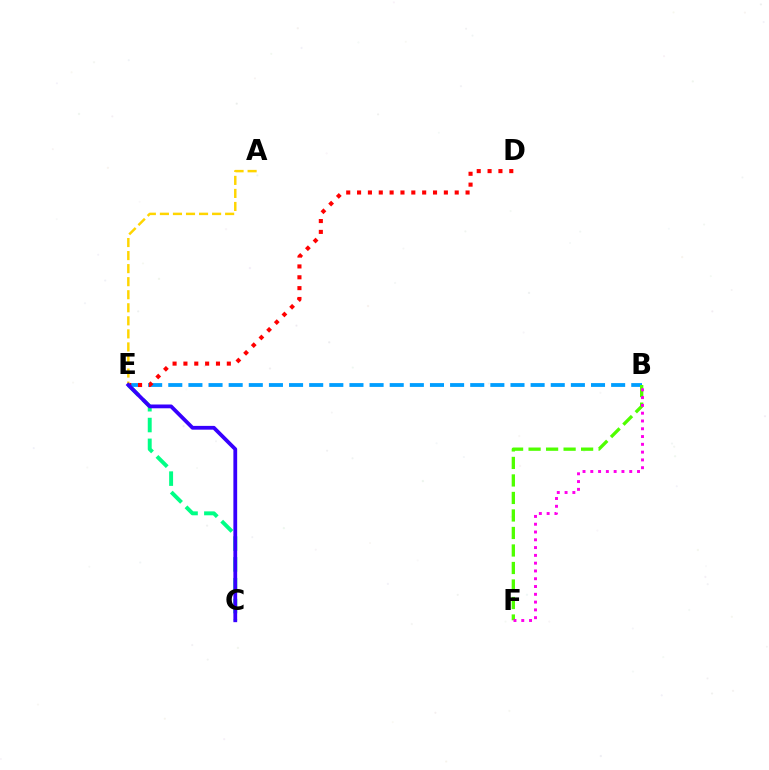{('C', 'E'): [{'color': '#00ff86', 'line_style': 'dashed', 'thickness': 2.83}, {'color': '#3700ff', 'line_style': 'solid', 'thickness': 2.72}], ('B', 'E'): [{'color': '#009eff', 'line_style': 'dashed', 'thickness': 2.73}], ('D', 'E'): [{'color': '#ff0000', 'line_style': 'dotted', 'thickness': 2.95}], ('A', 'E'): [{'color': '#ffd500', 'line_style': 'dashed', 'thickness': 1.77}], ('B', 'F'): [{'color': '#4fff00', 'line_style': 'dashed', 'thickness': 2.38}, {'color': '#ff00ed', 'line_style': 'dotted', 'thickness': 2.12}]}